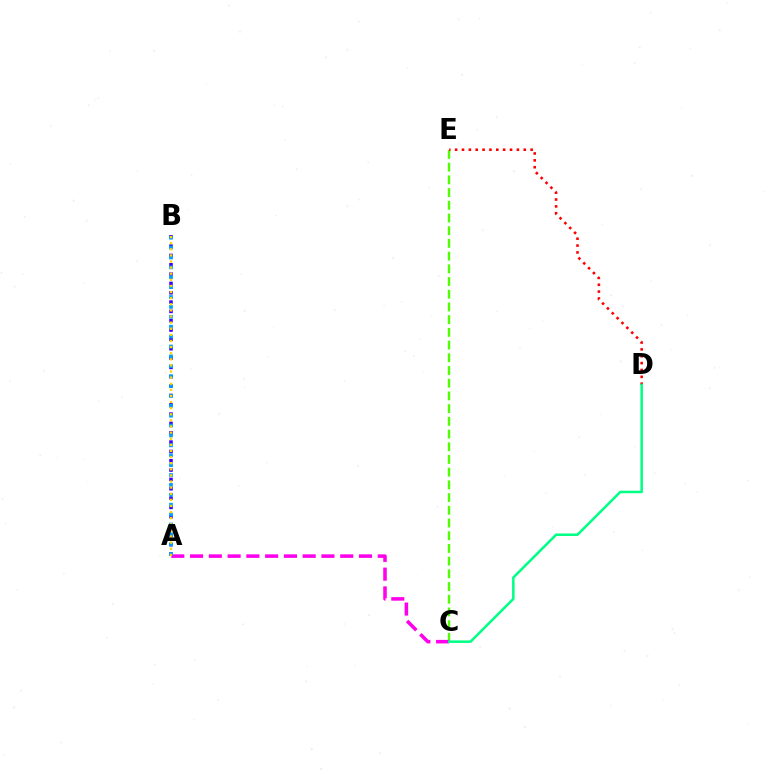{('C', 'E'): [{'color': '#4fff00', 'line_style': 'dashed', 'thickness': 1.73}], ('A', 'C'): [{'color': '#ff00ed', 'line_style': 'dashed', 'thickness': 2.55}], ('A', 'B'): [{'color': '#3700ff', 'line_style': 'dotted', 'thickness': 2.54}, {'color': '#009eff', 'line_style': 'dotted', 'thickness': 2.69}, {'color': '#ffd500', 'line_style': 'dotted', 'thickness': 1.66}], ('D', 'E'): [{'color': '#ff0000', 'line_style': 'dotted', 'thickness': 1.86}], ('C', 'D'): [{'color': '#00ff86', 'line_style': 'solid', 'thickness': 1.81}]}